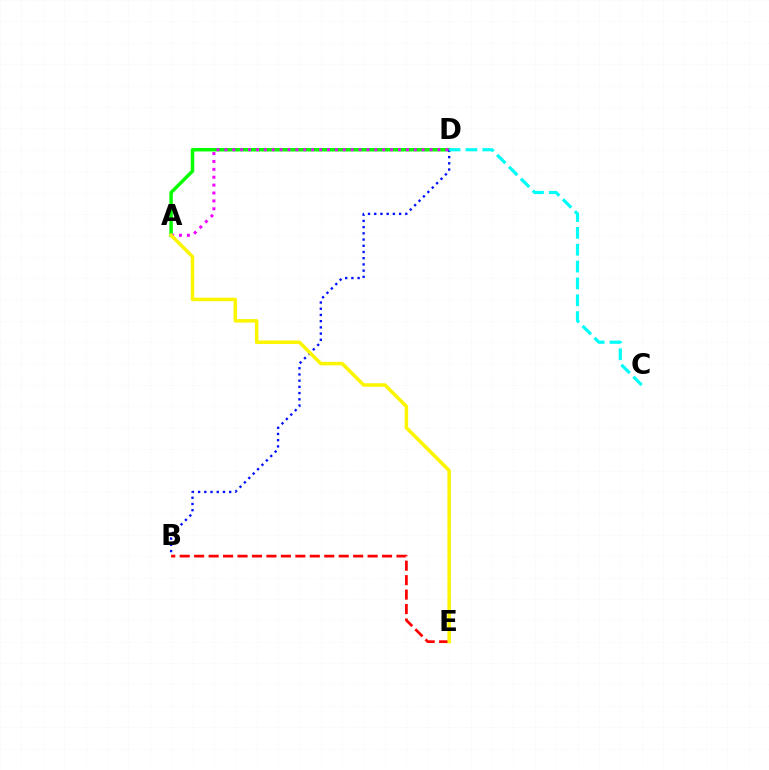{('A', 'D'): [{'color': '#08ff00', 'line_style': 'solid', 'thickness': 2.51}, {'color': '#ee00ff', 'line_style': 'dotted', 'thickness': 2.14}], ('B', 'D'): [{'color': '#0010ff', 'line_style': 'dotted', 'thickness': 1.69}], ('B', 'E'): [{'color': '#ff0000', 'line_style': 'dashed', 'thickness': 1.96}], ('C', 'D'): [{'color': '#00fff6', 'line_style': 'dashed', 'thickness': 2.29}], ('A', 'E'): [{'color': '#fcf500', 'line_style': 'solid', 'thickness': 2.51}]}